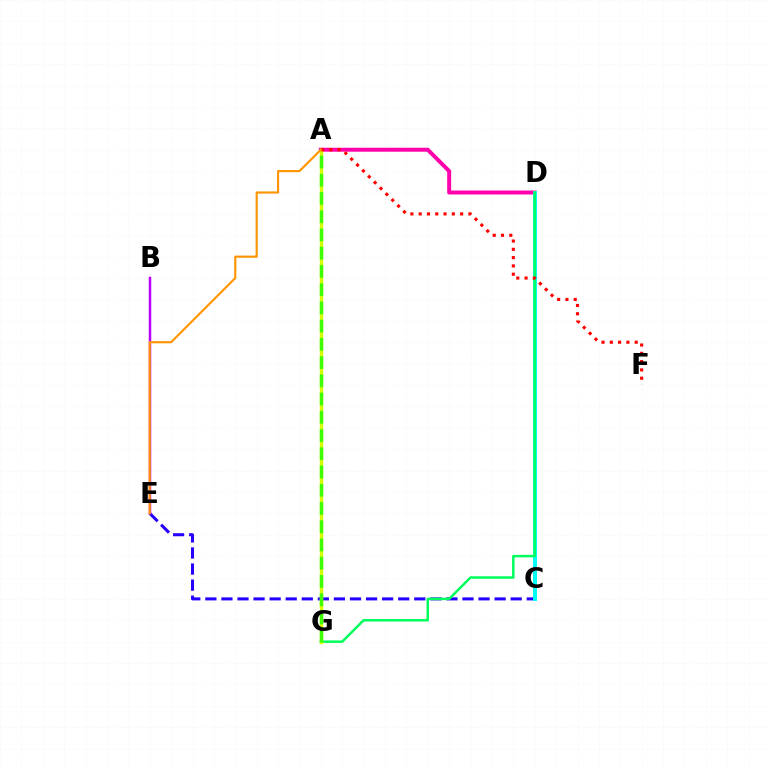{('C', 'E'): [{'color': '#2500ff', 'line_style': 'dashed', 'thickness': 2.18}], ('A', 'G'): [{'color': '#0074ff', 'line_style': 'solid', 'thickness': 2.13}, {'color': '#d1ff00', 'line_style': 'solid', 'thickness': 2.42}, {'color': '#3dff00', 'line_style': 'dashed', 'thickness': 2.48}], ('A', 'D'): [{'color': '#ff00ac', 'line_style': 'solid', 'thickness': 2.86}], ('B', 'E'): [{'color': '#b900ff', 'line_style': 'solid', 'thickness': 1.78}], ('C', 'D'): [{'color': '#00fff6', 'line_style': 'solid', 'thickness': 2.86}], ('D', 'G'): [{'color': '#00ff5c', 'line_style': 'solid', 'thickness': 1.79}], ('A', 'F'): [{'color': '#ff0000', 'line_style': 'dotted', 'thickness': 2.25}], ('A', 'E'): [{'color': '#ff9400', 'line_style': 'solid', 'thickness': 1.55}]}